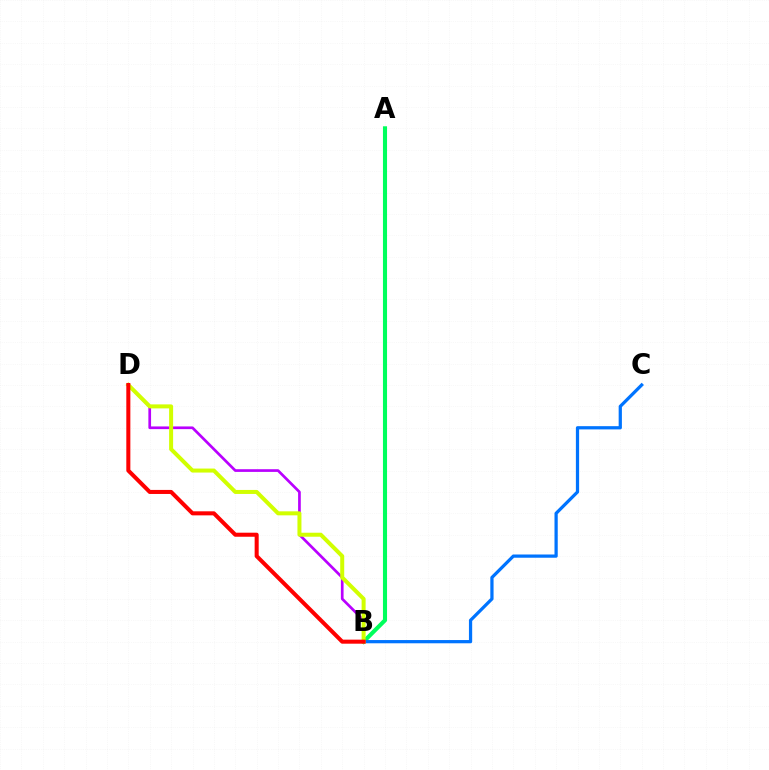{('A', 'B'): [{'color': '#00ff5c', 'line_style': 'solid', 'thickness': 2.94}], ('B', 'D'): [{'color': '#b900ff', 'line_style': 'solid', 'thickness': 1.94}, {'color': '#d1ff00', 'line_style': 'solid', 'thickness': 2.88}, {'color': '#ff0000', 'line_style': 'solid', 'thickness': 2.91}], ('B', 'C'): [{'color': '#0074ff', 'line_style': 'solid', 'thickness': 2.33}]}